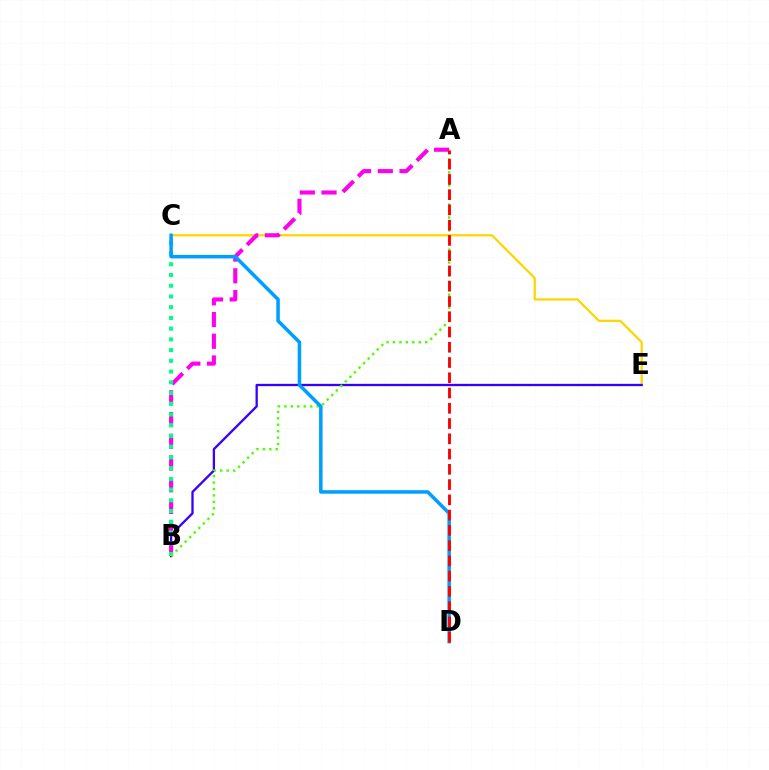{('C', 'E'): [{'color': '#ffd500', 'line_style': 'solid', 'thickness': 1.62}], ('B', 'E'): [{'color': '#3700ff', 'line_style': 'solid', 'thickness': 1.66}], ('A', 'B'): [{'color': '#ff00ed', 'line_style': 'dashed', 'thickness': 2.95}, {'color': '#4fff00', 'line_style': 'dotted', 'thickness': 1.75}], ('B', 'C'): [{'color': '#00ff86', 'line_style': 'dotted', 'thickness': 2.92}], ('C', 'D'): [{'color': '#009eff', 'line_style': 'solid', 'thickness': 2.54}], ('A', 'D'): [{'color': '#ff0000', 'line_style': 'dashed', 'thickness': 2.07}]}